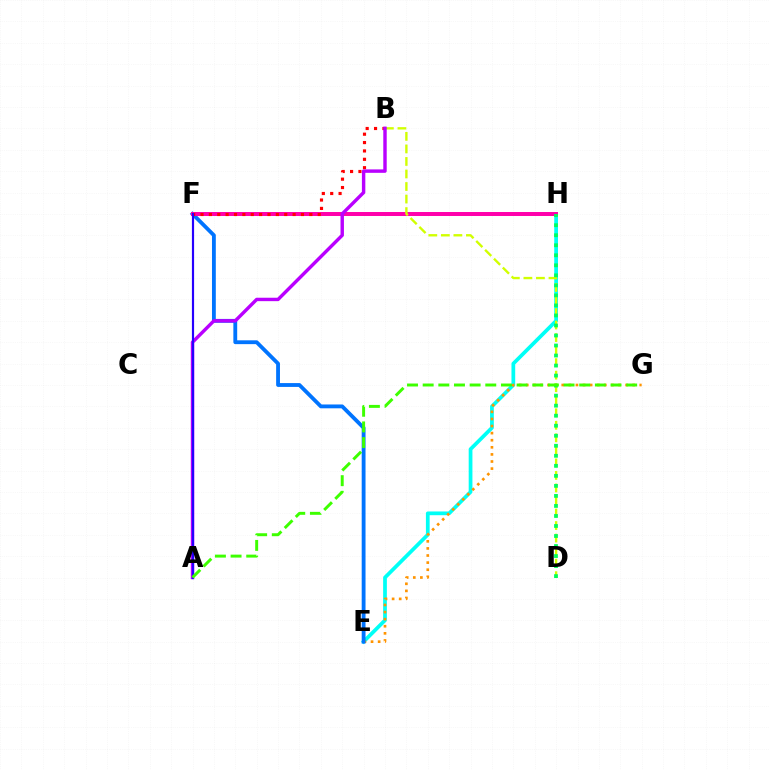{('E', 'H'): [{'color': '#00fff6', 'line_style': 'solid', 'thickness': 2.69}], ('E', 'G'): [{'color': '#ff9400', 'line_style': 'dotted', 'thickness': 1.93}], ('E', 'F'): [{'color': '#0074ff', 'line_style': 'solid', 'thickness': 2.76}], ('F', 'H'): [{'color': '#ff00ac', 'line_style': 'solid', 'thickness': 2.86}], ('B', 'F'): [{'color': '#ff0000', 'line_style': 'dotted', 'thickness': 2.27}], ('B', 'D'): [{'color': '#d1ff00', 'line_style': 'dashed', 'thickness': 1.7}], ('A', 'B'): [{'color': '#b900ff', 'line_style': 'solid', 'thickness': 2.46}], ('A', 'F'): [{'color': '#2500ff', 'line_style': 'solid', 'thickness': 1.57}], ('D', 'H'): [{'color': '#00ff5c', 'line_style': 'dotted', 'thickness': 2.72}], ('A', 'G'): [{'color': '#3dff00', 'line_style': 'dashed', 'thickness': 2.13}]}